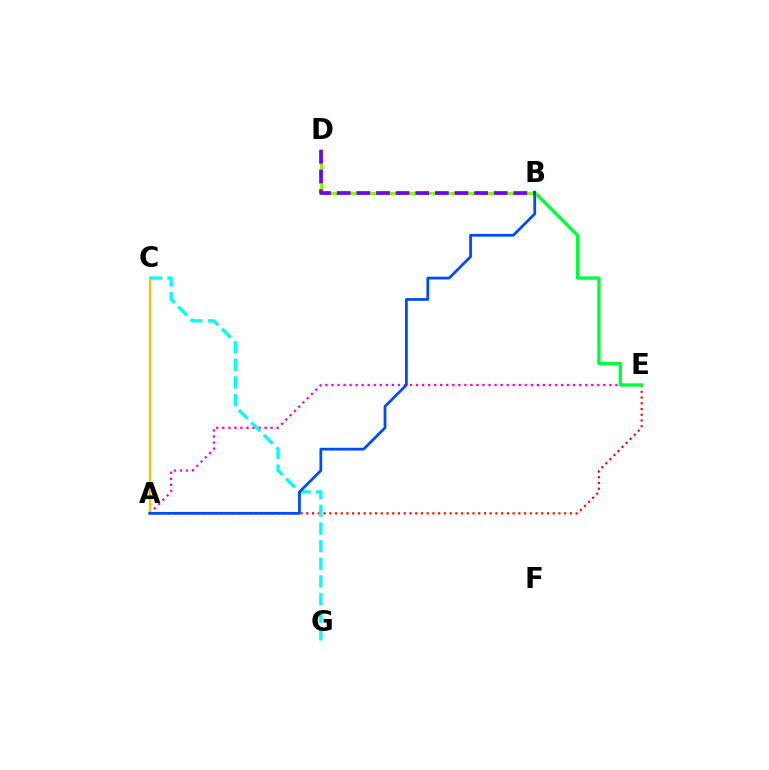{('A', 'E'): [{'color': '#ff0000', 'line_style': 'dotted', 'thickness': 1.56}, {'color': '#ff00cf', 'line_style': 'dotted', 'thickness': 1.64}], ('B', 'E'): [{'color': '#00ff39', 'line_style': 'solid', 'thickness': 2.4}], ('B', 'D'): [{'color': '#84ff00', 'line_style': 'solid', 'thickness': 2.37}, {'color': '#7200ff', 'line_style': 'dashed', 'thickness': 2.67}], ('A', 'C'): [{'color': '#ffbd00', 'line_style': 'solid', 'thickness': 1.64}], ('C', 'G'): [{'color': '#00fff6', 'line_style': 'dashed', 'thickness': 2.4}], ('A', 'B'): [{'color': '#004bff', 'line_style': 'solid', 'thickness': 1.99}]}